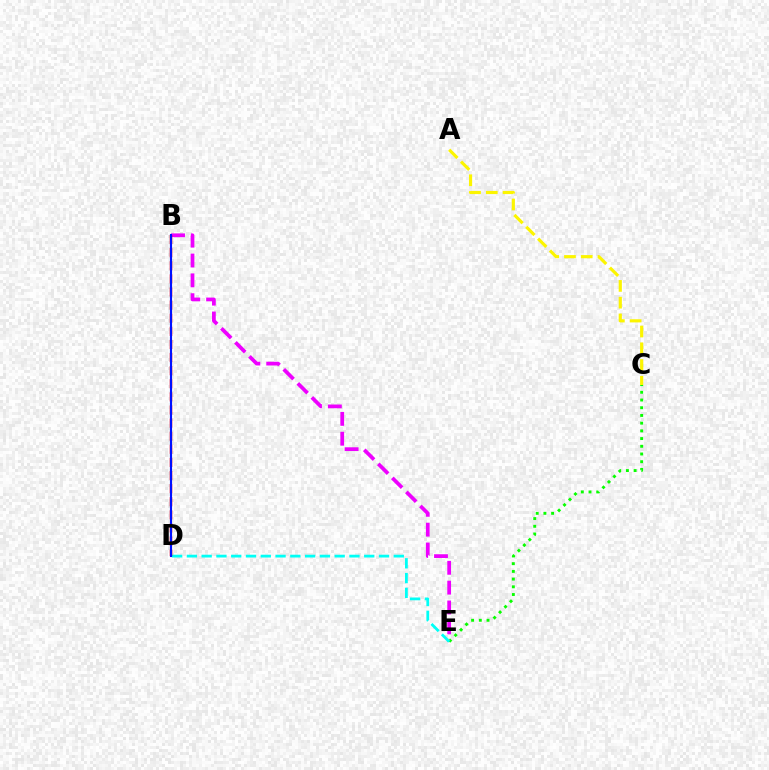{('B', 'E'): [{'color': '#ee00ff', 'line_style': 'dashed', 'thickness': 2.7}], ('C', 'E'): [{'color': '#08ff00', 'line_style': 'dotted', 'thickness': 2.09}], ('A', 'C'): [{'color': '#fcf500', 'line_style': 'dashed', 'thickness': 2.28}], ('D', 'E'): [{'color': '#00fff6', 'line_style': 'dashed', 'thickness': 2.01}], ('B', 'D'): [{'color': '#ff0000', 'line_style': 'dashed', 'thickness': 1.78}, {'color': '#0010ff', 'line_style': 'solid', 'thickness': 1.53}]}